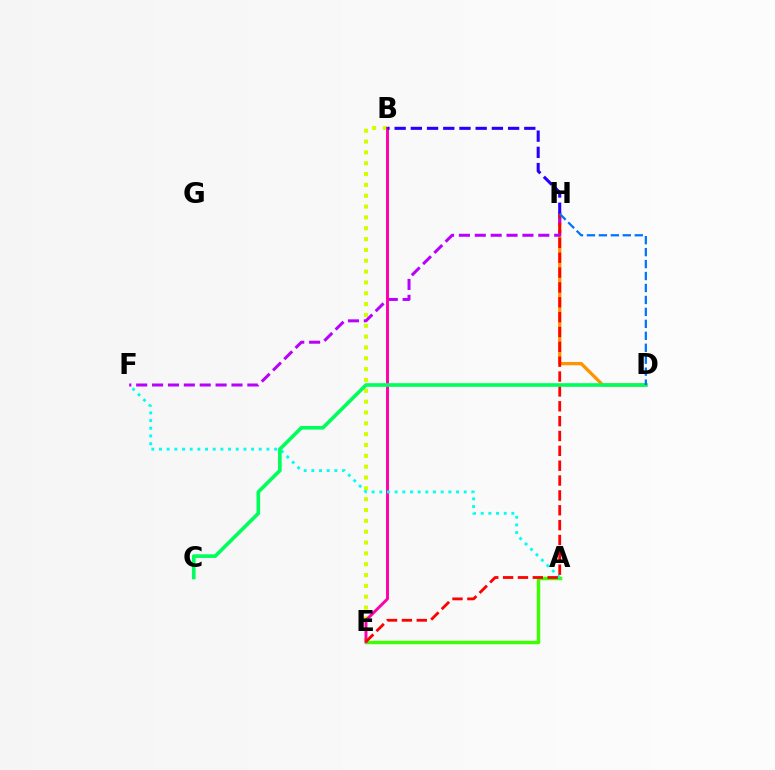{('A', 'E'): [{'color': '#3dff00', 'line_style': 'solid', 'thickness': 2.48}], ('B', 'E'): [{'color': '#d1ff00', 'line_style': 'dotted', 'thickness': 2.94}, {'color': '#ff00ac', 'line_style': 'solid', 'thickness': 2.11}], ('D', 'H'): [{'color': '#ff9400', 'line_style': 'solid', 'thickness': 2.38}, {'color': '#0074ff', 'line_style': 'dashed', 'thickness': 1.62}], ('F', 'H'): [{'color': '#b900ff', 'line_style': 'dashed', 'thickness': 2.16}], ('A', 'F'): [{'color': '#00fff6', 'line_style': 'dotted', 'thickness': 2.09}], ('B', 'H'): [{'color': '#2500ff', 'line_style': 'dashed', 'thickness': 2.2}], ('E', 'H'): [{'color': '#ff0000', 'line_style': 'dashed', 'thickness': 2.02}], ('C', 'D'): [{'color': '#00ff5c', 'line_style': 'solid', 'thickness': 2.63}]}